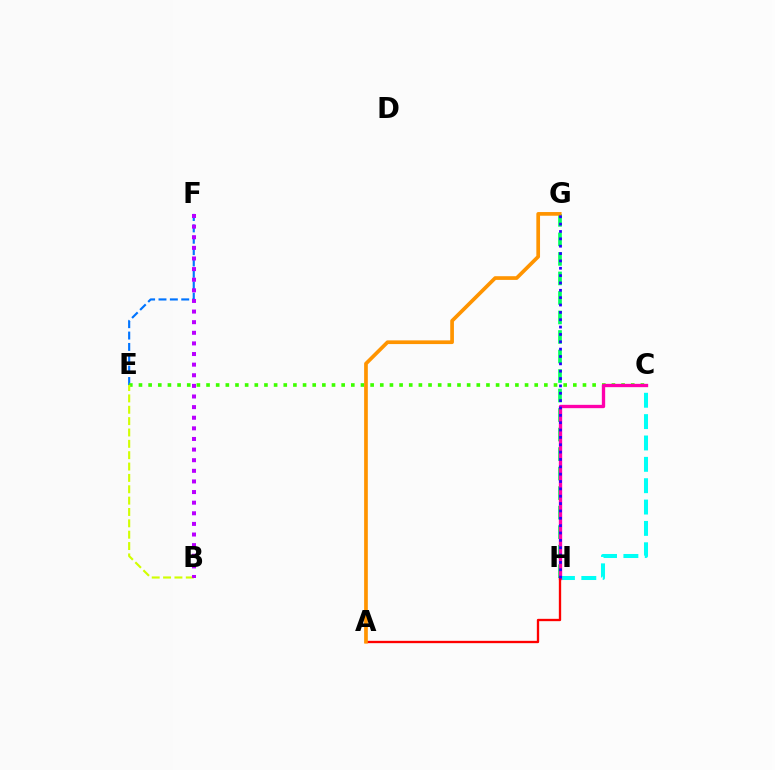{('E', 'F'): [{'color': '#0074ff', 'line_style': 'dashed', 'thickness': 1.54}], ('C', 'E'): [{'color': '#3dff00', 'line_style': 'dotted', 'thickness': 2.62}], ('C', 'H'): [{'color': '#00fff6', 'line_style': 'dashed', 'thickness': 2.9}, {'color': '#ff00ac', 'line_style': 'solid', 'thickness': 2.39}], ('G', 'H'): [{'color': '#00ff5c', 'line_style': 'dashed', 'thickness': 2.65}, {'color': '#2500ff', 'line_style': 'dotted', 'thickness': 2.0}], ('B', 'E'): [{'color': '#d1ff00', 'line_style': 'dashed', 'thickness': 1.54}], ('B', 'F'): [{'color': '#b900ff', 'line_style': 'dotted', 'thickness': 2.88}], ('A', 'H'): [{'color': '#ff0000', 'line_style': 'solid', 'thickness': 1.68}], ('A', 'G'): [{'color': '#ff9400', 'line_style': 'solid', 'thickness': 2.66}]}